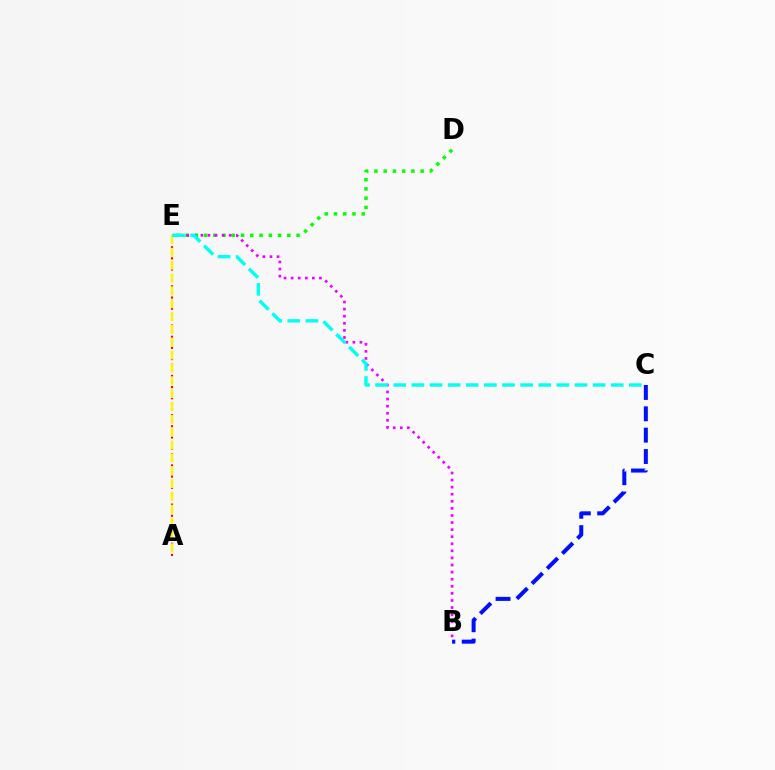{('B', 'C'): [{'color': '#0010ff', 'line_style': 'dashed', 'thickness': 2.9}], ('A', 'E'): [{'color': '#ff0000', 'line_style': 'dotted', 'thickness': 1.52}, {'color': '#fcf500', 'line_style': 'dashed', 'thickness': 1.74}], ('D', 'E'): [{'color': '#08ff00', 'line_style': 'dotted', 'thickness': 2.51}], ('B', 'E'): [{'color': '#ee00ff', 'line_style': 'dotted', 'thickness': 1.92}], ('C', 'E'): [{'color': '#00fff6', 'line_style': 'dashed', 'thickness': 2.46}]}